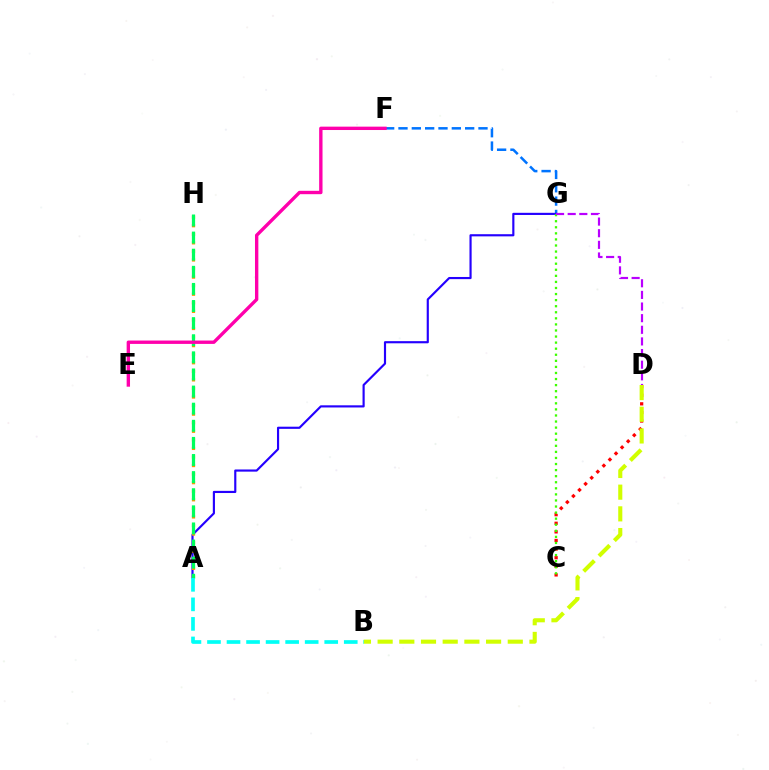{('F', 'G'): [{'color': '#0074ff', 'line_style': 'dashed', 'thickness': 1.81}], ('A', 'G'): [{'color': '#2500ff', 'line_style': 'solid', 'thickness': 1.55}], ('A', 'H'): [{'color': '#ff9400', 'line_style': 'dotted', 'thickness': 2.33}, {'color': '#00ff5c', 'line_style': 'dashed', 'thickness': 2.32}], ('C', 'D'): [{'color': '#ff0000', 'line_style': 'dotted', 'thickness': 2.34}], ('B', 'D'): [{'color': '#d1ff00', 'line_style': 'dashed', 'thickness': 2.95}], ('E', 'F'): [{'color': '#ff00ac', 'line_style': 'solid', 'thickness': 2.43}], ('C', 'G'): [{'color': '#3dff00', 'line_style': 'dotted', 'thickness': 1.65}], ('D', 'G'): [{'color': '#b900ff', 'line_style': 'dashed', 'thickness': 1.58}], ('A', 'B'): [{'color': '#00fff6', 'line_style': 'dashed', 'thickness': 2.65}]}